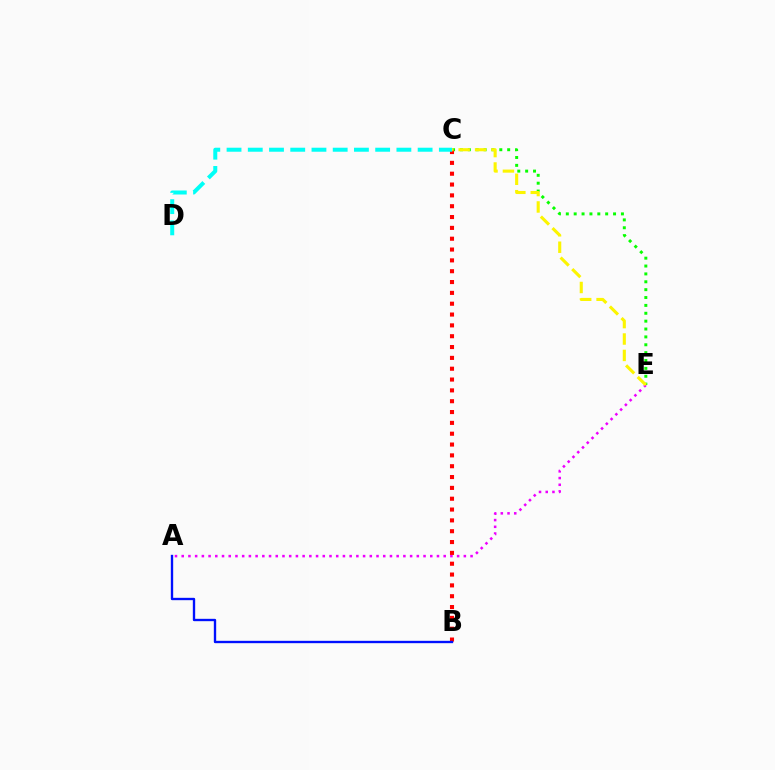{('A', 'E'): [{'color': '#ee00ff', 'line_style': 'dotted', 'thickness': 1.83}], ('C', 'E'): [{'color': '#08ff00', 'line_style': 'dotted', 'thickness': 2.14}, {'color': '#fcf500', 'line_style': 'dashed', 'thickness': 2.23}], ('B', 'C'): [{'color': '#ff0000', 'line_style': 'dotted', 'thickness': 2.94}], ('A', 'B'): [{'color': '#0010ff', 'line_style': 'solid', 'thickness': 1.69}], ('C', 'D'): [{'color': '#00fff6', 'line_style': 'dashed', 'thickness': 2.88}]}